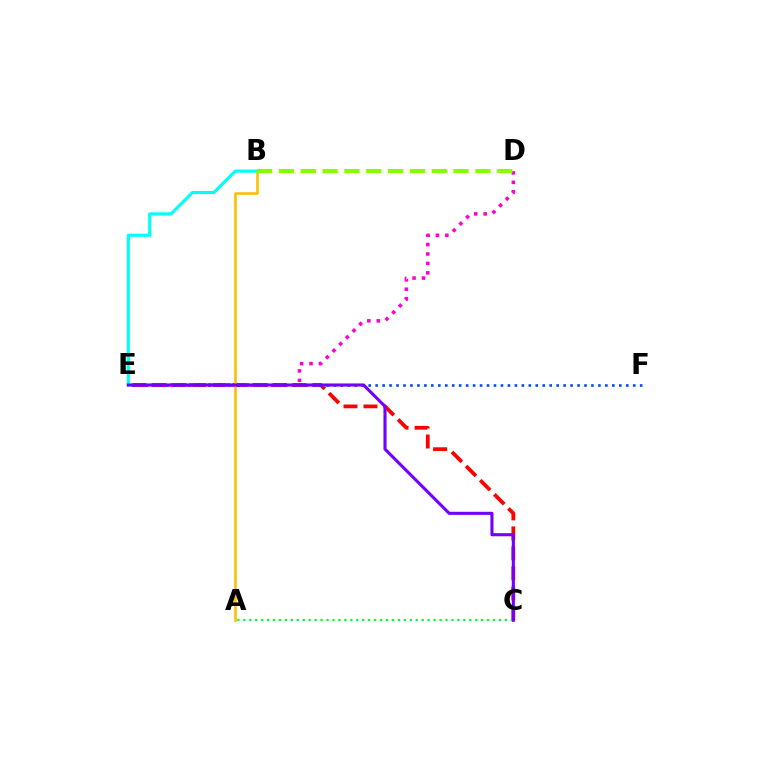{('D', 'E'): [{'color': '#ff00cf', 'line_style': 'dotted', 'thickness': 2.56}], ('C', 'E'): [{'color': '#ff0000', 'line_style': 'dashed', 'thickness': 2.71}, {'color': '#7200ff', 'line_style': 'solid', 'thickness': 2.22}], ('A', 'B'): [{'color': '#ffbd00', 'line_style': 'solid', 'thickness': 1.87}], ('B', 'E'): [{'color': '#00fff6', 'line_style': 'solid', 'thickness': 2.25}], ('E', 'F'): [{'color': '#004bff', 'line_style': 'dotted', 'thickness': 1.89}], ('A', 'C'): [{'color': '#00ff39', 'line_style': 'dotted', 'thickness': 1.62}], ('B', 'D'): [{'color': '#84ff00', 'line_style': 'dashed', 'thickness': 2.97}]}